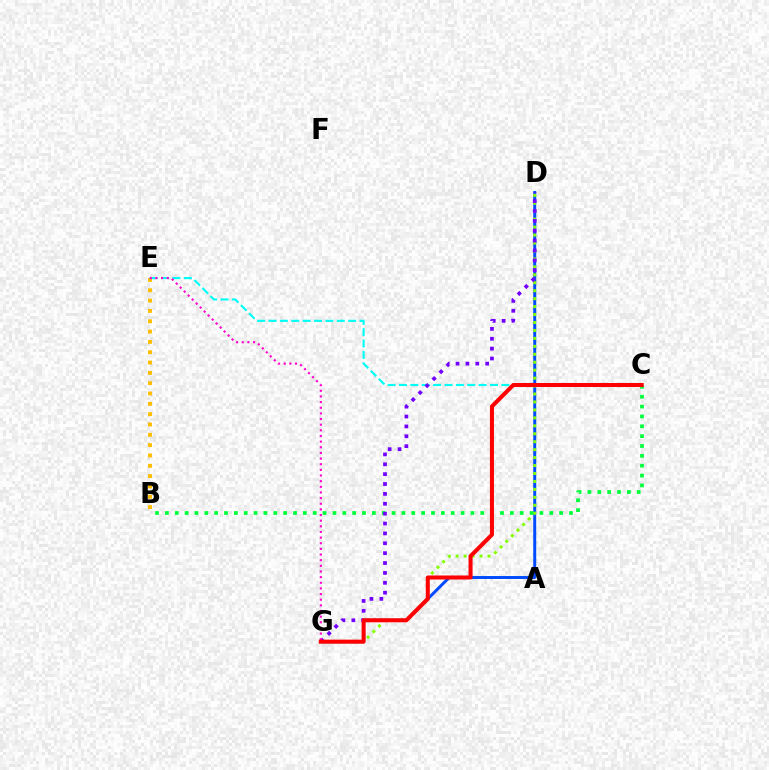{('B', 'E'): [{'color': '#ffbd00', 'line_style': 'dotted', 'thickness': 2.81}], ('D', 'G'): [{'color': '#004bff', 'line_style': 'solid', 'thickness': 2.13}, {'color': '#84ff00', 'line_style': 'dotted', 'thickness': 2.16}, {'color': '#7200ff', 'line_style': 'dotted', 'thickness': 2.68}], ('C', 'E'): [{'color': '#00fff6', 'line_style': 'dashed', 'thickness': 1.55}], ('B', 'C'): [{'color': '#00ff39', 'line_style': 'dotted', 'thickness': 2.68}], ('E', 'G'): [{'color': '#ff00cf', 'line_style': 'dotted', 'thickness': 1.53}], ('C', 'G'): [{'color': '#ff0000', 'line_style': 'solid', 'thickness': 2.91}]}